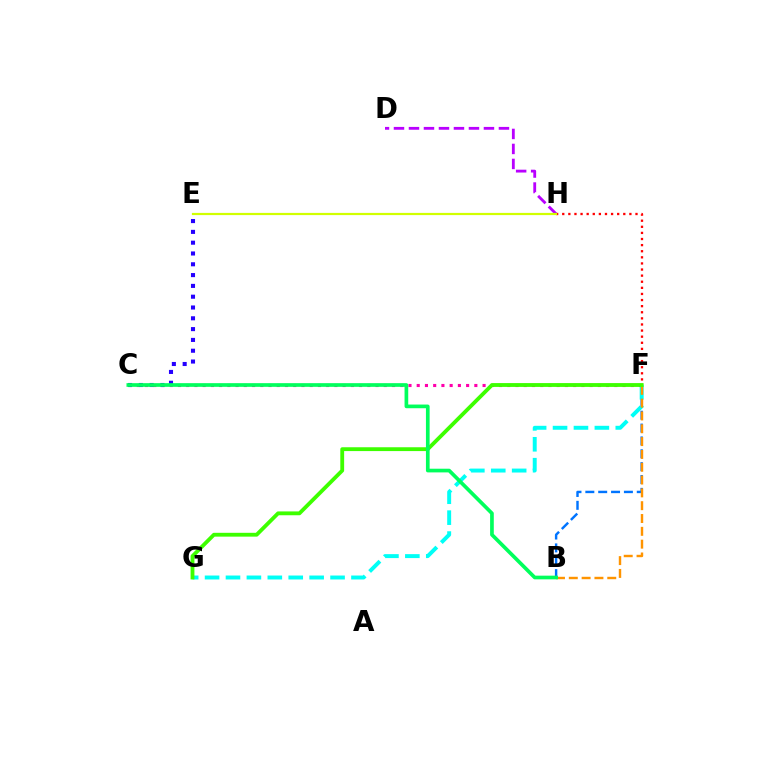{('B', 'F'): [{'color': '#0074ff', 'line_style': 'dashed', 'thickness': 1.75}, {'color': '#ff9400', 'line_style': 'dashed', 'thickness': 1.74}], ('C', 'F'): [{'color': '#ff00ac', 'line_style': 'dotted', 'thickness': 2.24}], ('F', 'G'): [{'color': '#00fff6', 'line_style': 'dashed', 'thickness': 2.84}, {'color': '#3dff00', 'line_style': 'solid', 'thickness': 2.76}], ('F', 'H'): [{'color': '#ff0000', 'line_style': 'dotted', 'thickness': 1.66}], ('C', 'E'): [{'color': '#2500ff', 'line_style': 'dotted', 'thickness': 2.94}], ('D', 'H'): [{'color': '#b900ff', 'line_style': 'dashed', 'thickness': 2.04}], ('E', 'H'): [{'color': '#d1ff00', 'line_style': 'solid', 'thickness': 1.59}], ('B', 'C'): [{'color': '#00ff5c', 'line_style': 'solid', 'thickness': 2.65}]}